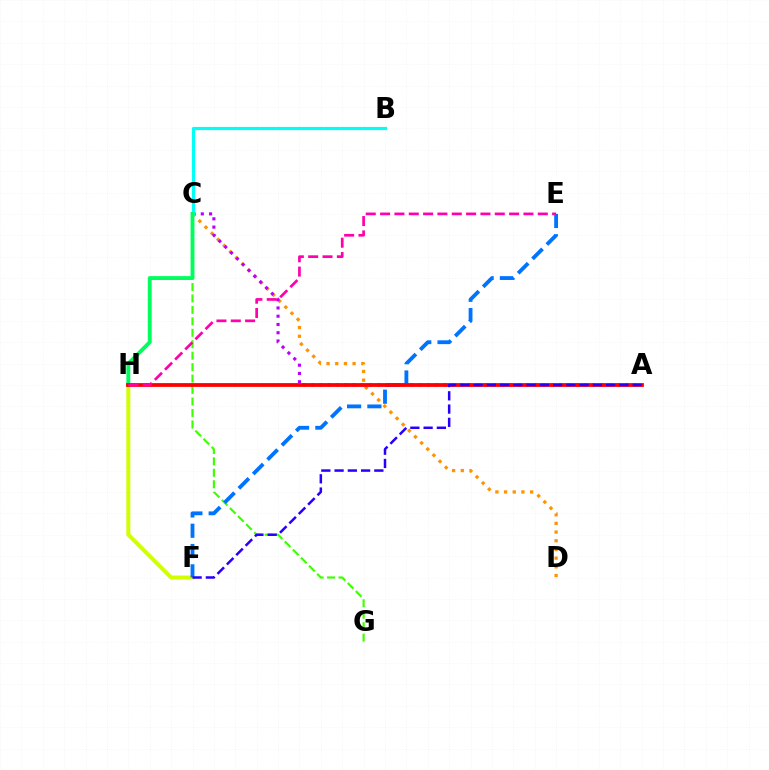{('F', 'H'): [{'color': '#d1ff00', 'line_style': 'solid', 'thickness': 2.87}], ('C', 'D'): [{'color': '#ff9400', 'line_style': 'dotted', 'thickness': 2.36}], ('C', 'G'): [{'color': '#3dff00', 'line_style': 'dashed', 'thickness': 1.56}], ('A', 'C'): [{'color': '#b900ff', 'line_style': 'dotted', 'thickness': 2.24}], ('B', 'C'): [{'color': '#00fff6', 'line_style': 'solid', 'thickness': 2.29}], ('C', 'H'): [{'color': '#00ff5c', 'line_style': 'solid', 'thickness': 2.79}], ('E', 'F'): [{'color': '#0074ff', 'line_style': 'dashed', 'thickness': 2.76}], ('A', 'H'): [{'color': '#ff0000', 'line_style': 'solid', 'thickness': 2.72}], ('E', 'H'): [{'color': '#ff00ac', 'line_style': 'dashed', 'thickness': 1.95}], ('A', 'F'): [{'color': '#2500ff', 'line_style': 'dashed', 'thickness': 1.8}]}